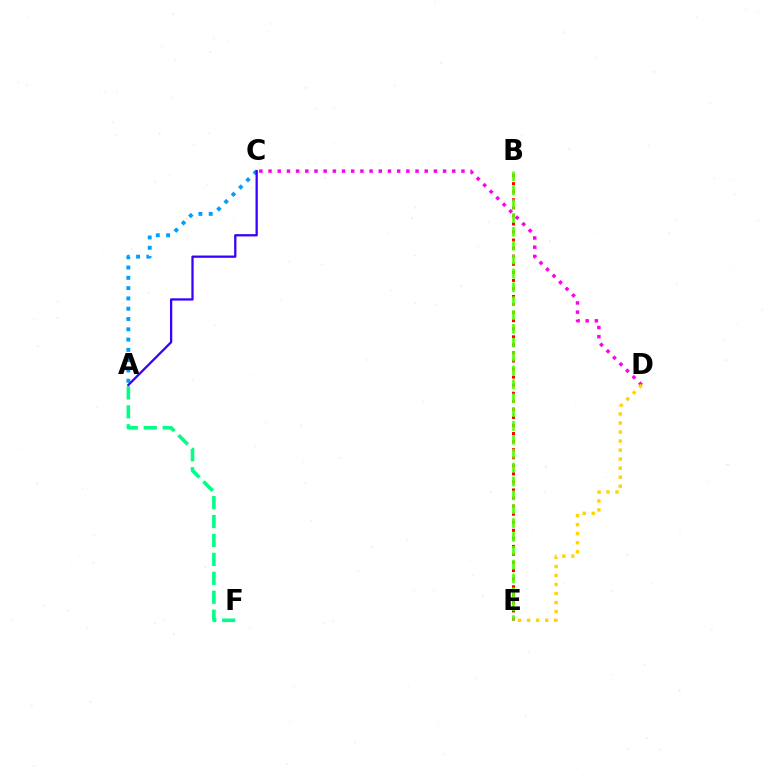{('C', 'D'): [{'color': '#ff00ed', 'line_style': 'dotted', 'thickness': 2.5}], ('B', 'E'): [{'color': '#ff0000', 'line_style': 'dotted', 'thickness': 2.19}, {'color': '#4fff00', 'line_style': 'dashed', 'thickness': 1.88}], ('A', 'C'): [{'color': '#009eff', 'line_style': 'dotted', 'thickness': 2.8}, {'color': '#3700ff', 'line_style': 'solid', 'thickness': 1.64}], ('A', 'F'): [{'color': '#00ff86', 'line_style': 'dashed', 'thickness': 2.57}], ('D', 'E'): [{'color': '#ffd500', 'line_style': 'dotted', 'thickness': 2.45}]}